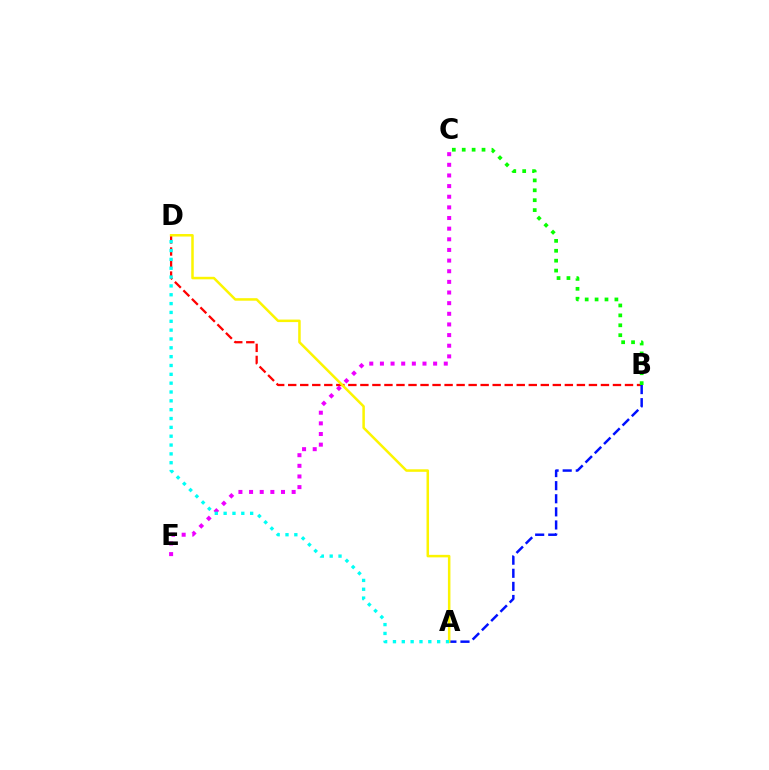{('B', 'D'): [{'color': '#ff0000', 'line_style': 'dashed', 'thickness': 1.63}], ('C', 'E'): [{'color': '#ee00ff', 'line_style': 'dotted', 'thickness': 2.89}], ('A', 'B'): [{'color': '#0010ff', 'line_style': 'dashed', 'thickness': 1.78}], ('A', 'D'): [{'color': '#fcf500', 'line_style': 'solid', 'thickness': 1.81}, {'color': '#00fff6', 'line_style': 'dotted', 'thickness': 2.4}], ('B', 'C'): [{'color': '#08ff00', 'line_style': 'dotted', 'thickness': 2.69}]}